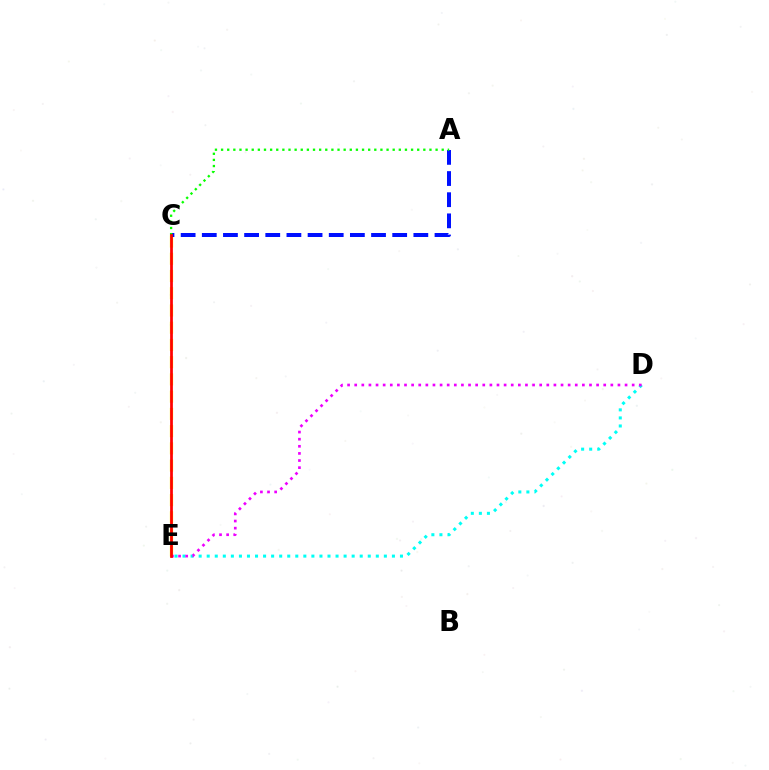{('D', 'E'): [{'color': '#00fff6', 'line_style': 'dotted', 'thickness': 2.19}, {'color': '#ee00ff', 'line_style': 'dotted', 'thickness': 1.93}], ('C', 'E'): [{'color': '#fcf500', 'line_style': 'dashed', 'thickness': 2.34}, {'color': '#ff0000', 'line_style': 'solid', 'thickness': 1.98}], ('A', 'C'): [{'color': '#0010ff', 'line_style': 'dashed', 'thickness': 2.87}, {'color': '#08ff00', 'line_style': 'dotted', 'thickness': 1.67}]}